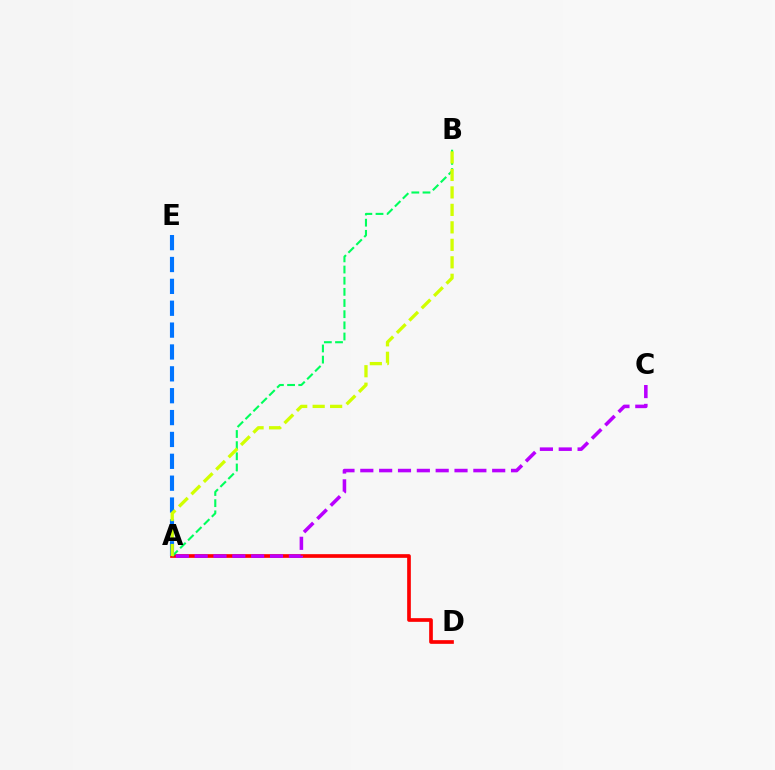{('A', 'D'): [{'color': '#ff0000', 'line_style': 'solid', 'thickness': 2.65}], ('A', 'C'): [{'color': '#b900ff', 'line_style': 'dashed', 'thickness': 2.56}], ('A', 'E'): [{'color': '#0074ff', 'line_style': 'dashed', 'thickness': 2.97}], ('A', 'B'): [{'color': '#00ff5c', 'line_style': 'dashed', 'thickness': 1.52}, {'color': '#d1ff00', 'line_style': 'dashed', 'thickness': 2.37}]}